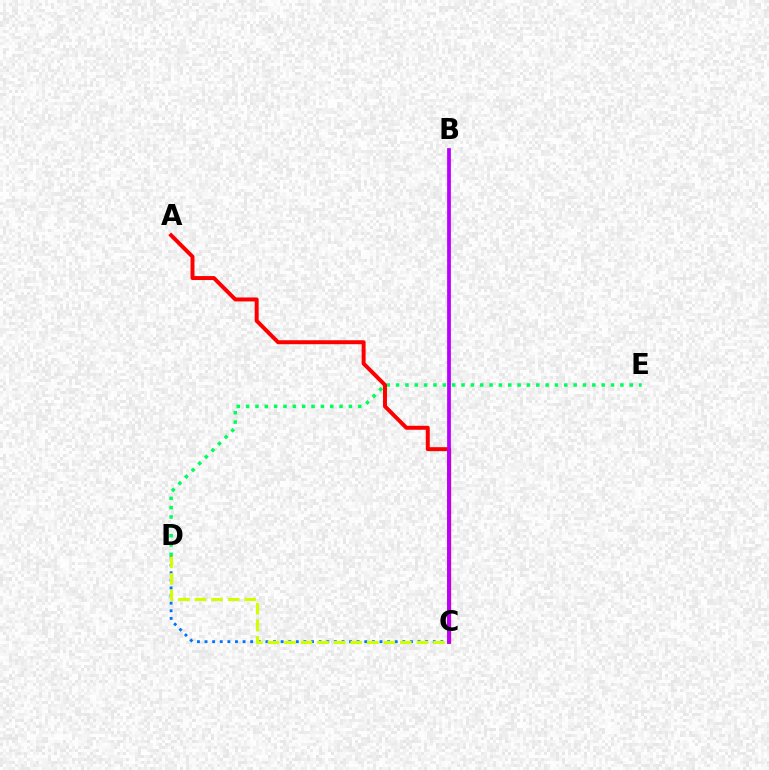{('D', 'E'): [{'color': '#00ff5c', 'line_style': 'dotted', 'thickness': 2.54}], ('C', 'D'): [{'color': '#0074ff', 'line_style': 'dotted', 'thickness': 2.07}, {'color': '#d1ff00', 'line_style': 'dashed', 'thickness': 2.25}], ('A', 'C'): [{'color': '#ff0000', 'line_style': 'solid', 'thickness': 2.86}], ('B', 'C'): [{'color': '#b900ff', 'line_style': 'solid', 'thickness': 2.71}]}